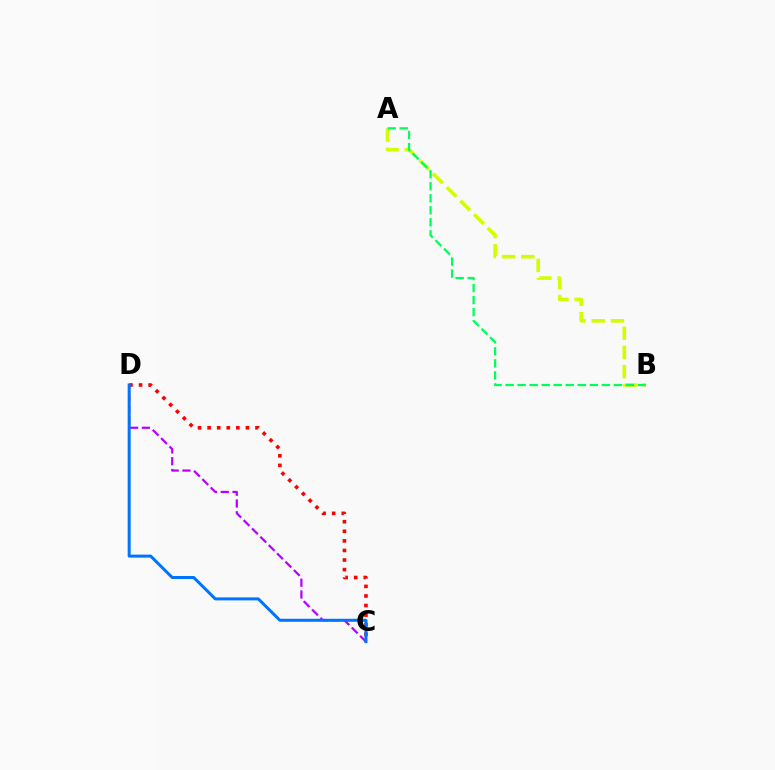{('C', 'D'): [{'color': '#ff0000', 'line_style': 'dotted', 'thickness': 2.6}, {'color': '#b900ff', 'line_style': 'dashed', 'thickness': 1.6}, {'color': '#0074ff', 'line_style': 'solid', 'thickness': 2.16}], ('A', 'B'): [{'color': '#d1ff00', 'line_style': 'dashed', 'thickness': 2.61}, {'color': '#00ff5c', 'line_style': 'dashed', 'thickness': 1.63}]}